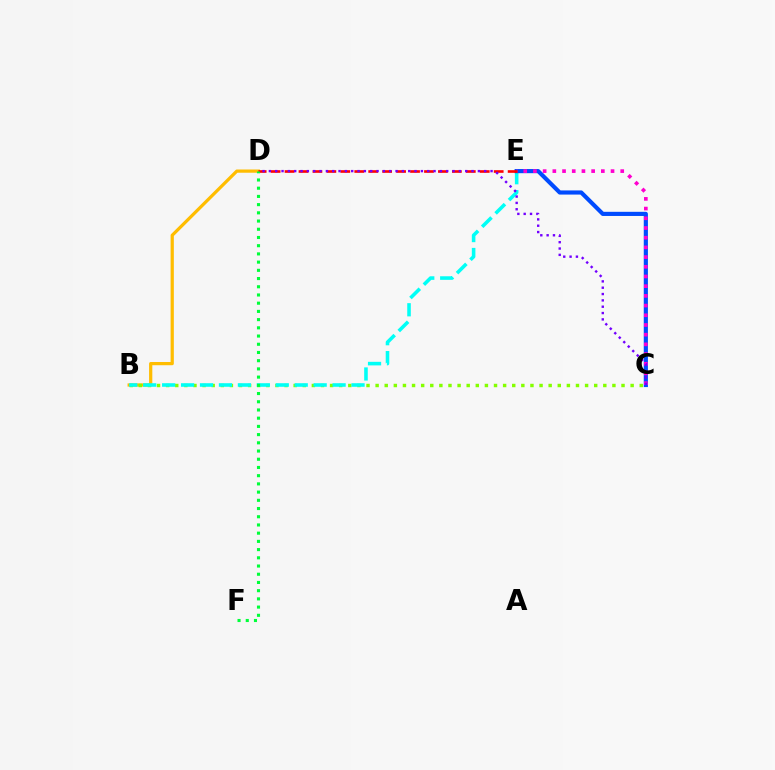{('B', 'D'): [{'color': '#ffbd00', 'line_style': 'solid', 'thickness': 2.32}], ('B', 'C'): [{'color': '#84ff00', 'line_style': 'dotted', 'thickness': 2.47}], ('B', 'E'): [{'color': '#00fff6', 'line_style': 'dashed', 'thickness': 2.57}], ('C', 'E'): [{'color': '#004bff', 'line_style': 'solid', 'thickness': 2.99}, {'color': '#ff00cf', 'line_style': 'dotted', 'thickness': 2.64}], ('D', 'E'): [{'color': '#ff0000', 'line_style': 'dashed', 'thickness': 1.89}], ('D', 'F'): [{'color': '#00ff39', 'line_style': 'dotted', 'thickness': 2.23}], ('C', 'D'): [{'color': '#7200ff', 'line_style': 'dotted', 'thickness': 1.72}]}